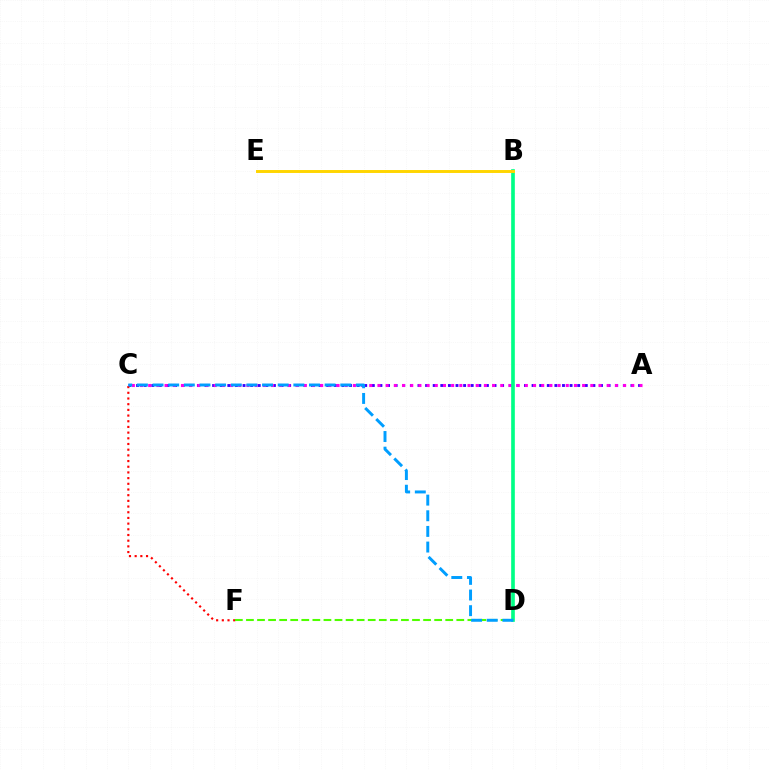{('A', 'C'): [{'color': '#3700ff', 'line_style': 'dotted', 'thickness': 2.07}, {'color': '#ff00ed', 'line_style': 'dotted', 'thickness': 2.22}], ('B', 'D'): [{'color': '#00ff86', 'line_style': 'solid', 'thickness': 2.63}], ('B', 'E'): [{'color': '#ffd500', 'line_style': 'solid', 'thickness': 2.11}], ('C', 'F'): [{'color': '#ff0000', 'line_style': 'dotted', 'thickness': 1.55}], ('D', 'F'): [{'color': '#4fff00', 'line_style': 'dashed', 'thickness': 1.5}], ('C', 'D'): [{'color': '#009eff', 'line_style': 'dashed', 'thickness': 2.13}]}